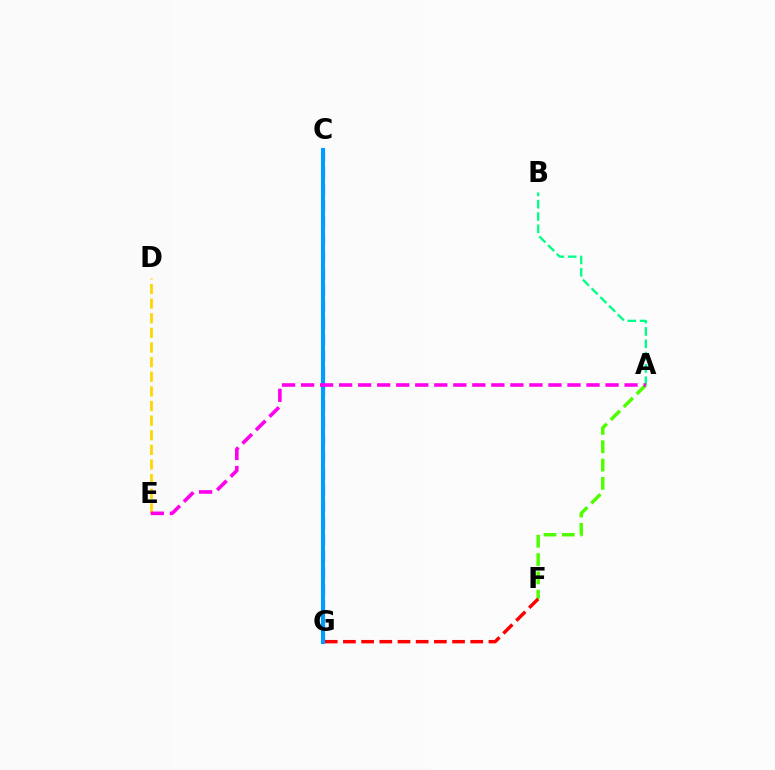{('A', 'B'): [{'color': '#00ff86', 'line_style': 'dashed', 'thickness': 1.67}], ('A', 'F'): [{'color': '#4fff00', 'line_style': 'dashed', 'thickness': 2.49}], ('F', 'G'): [{'color': '#ff0000', 'line_style': 'dashed', 'thickness': 2.47}], ('C', 'G'): [{'color': '#3700ff', 'line_style': 'dashed', 'thickness': 2.27}, {'color': '#009eff', 'line_style': 'solid', 'thickness': 2.93}], ('D', 'E'): [{'color': '#ffd500', 'line_style': 'dashed', 'thickness': 1.99}], ('A', 'E'): [{'color': '#ff00ed', 'line_style': 'dashed', 'thickness': 2.58}]}